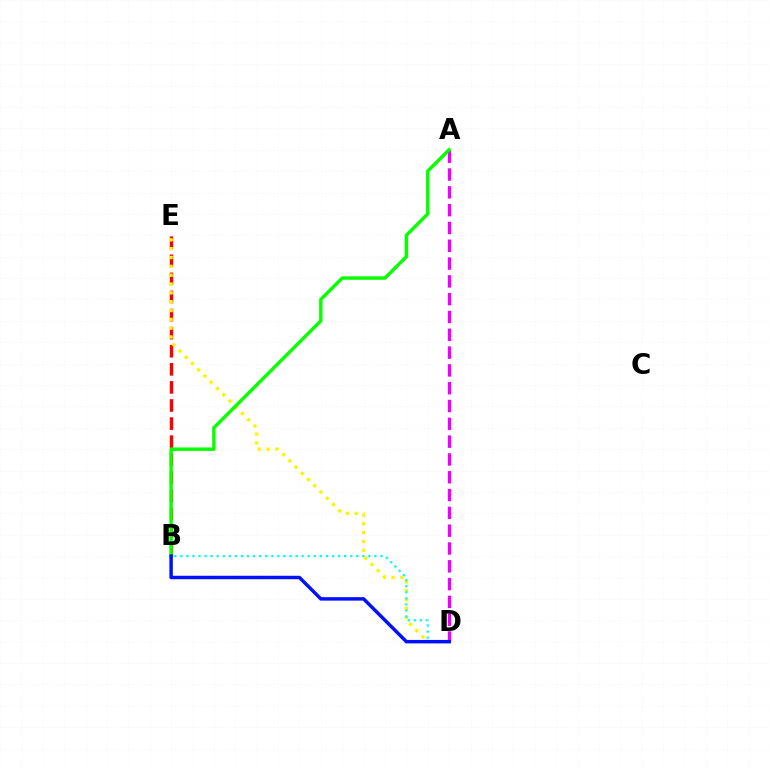{('B', 'E'): [{'color': '#ff0000', 'line_style': 'dashed', 'thickness': 2.46}], ('A', 'D'): [{'color': '#ee00ff', 'line_style': 'dashed', 'thickness': 2.42}], ('D', 'E'): [{'color': '#fcf500', 'line_style': 'dotted', 'thickness': 2.4}], ('B', 'D'): [{'color': '#00fff6', 'line_style': 'dotted', 'thickness': 1.65}, {'color': '#0010ff', 'line_style': 'solid', 'thickness': 2.49}], ('A', 'B'): [{'color': '#08ff00', 'line_style': 'solid', 'thickness': 2.47}]}